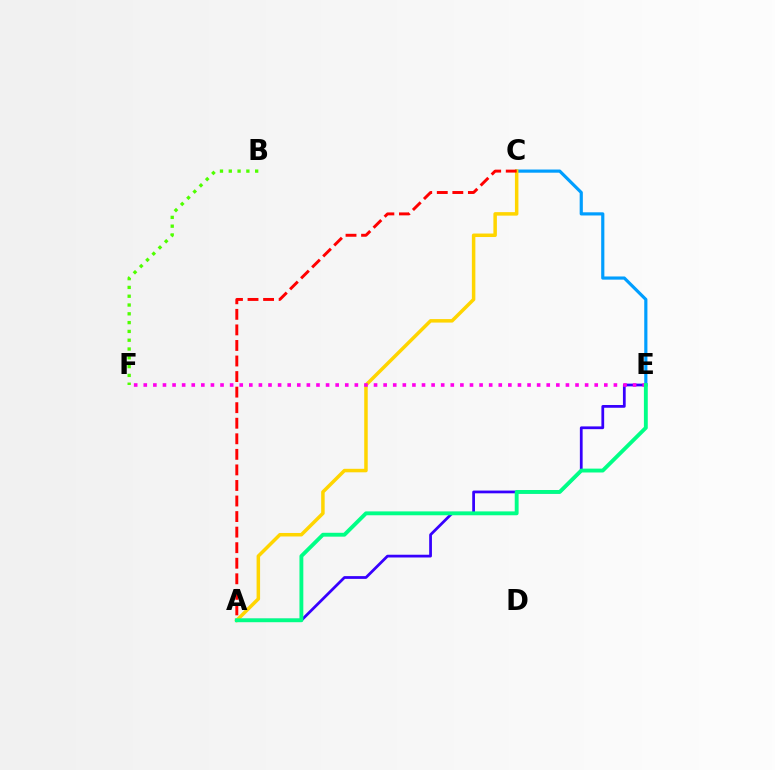{('B', 'F'): [{'color': '#4fff00', 'line_style': 'dotted', 'thickness': 2.39}], ('C', 'E'): [{'color': '#009eff', 'line_style': 'solid', 'thickness': 2.28}], ('A', 'E'): [{'color': '#3700ff', 'line_style': 'solid', 'thickness': 1.98}, {'color': '#00ff86', 'line_style': 'solid', 'thickness': 2.78}], ('A', 'C'): [{'color': '#ffd500', 'line_style': 'solid', 'thickness': 2.52}, {'color': '#ff0000', 'line_style': 'dashed', 'thickness': 2.11}], ('E', 'F'): [{'color': '#ff00ed', 'line_style': 'dotted', 'thickness': 2.61}]}